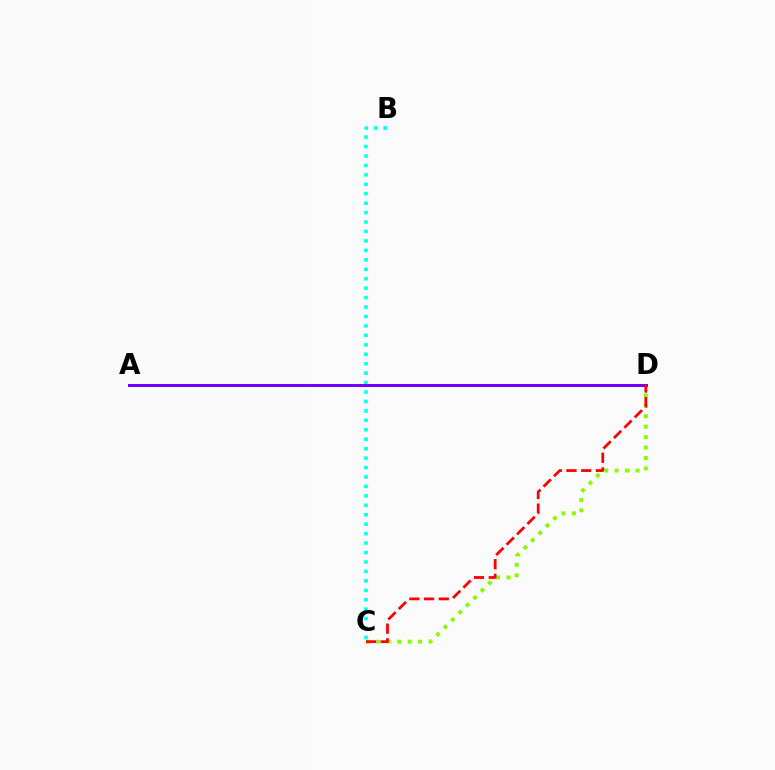{('C', 'D'): [{'color': '#84ff00', 'line_style': 'dotted', 'thickness': 2.84}, {'color': '#ff0000', 'line_style': 'dashed', 'thickness': 2.0}], ('B', 'C'): [{'color': '#00fff6', 'line_style': 'dotted', 'thickness': 2.57}], ('A', 'D'): [{'color': '#7200ff', 'line_style': 'solid', 'thickness': 2.16}]}